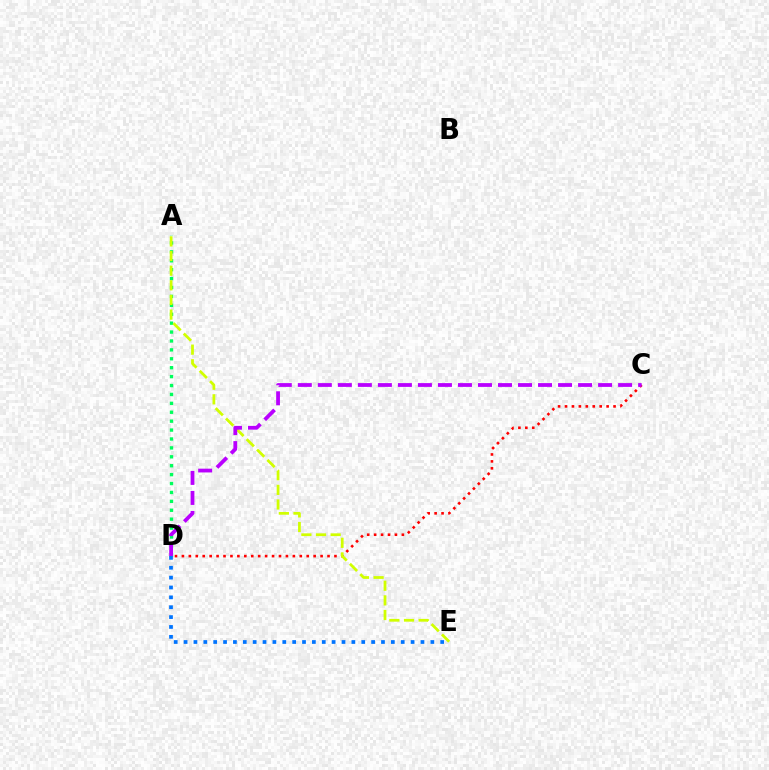{('C', 'D'): [{'color': '#ff0000', 'line_style': 'dotted', 'thickness': 1.88}, {'color': '#b900ff', 'line_style': 'dashed', 'thickness': 2.72}], ('A', 'D'): [{'color': '#00ff5c', 'line_style': 'dotted', 'thickness': 2.42}], ('A', 'E'): [{'color': '#d1ff00', 'line_style': 'dashed', 'thickness': 1.99}], ('D', 'E'): [{'color': '#0074ff', 'line_style': 'dotted', 'thickness': 2.68}]}